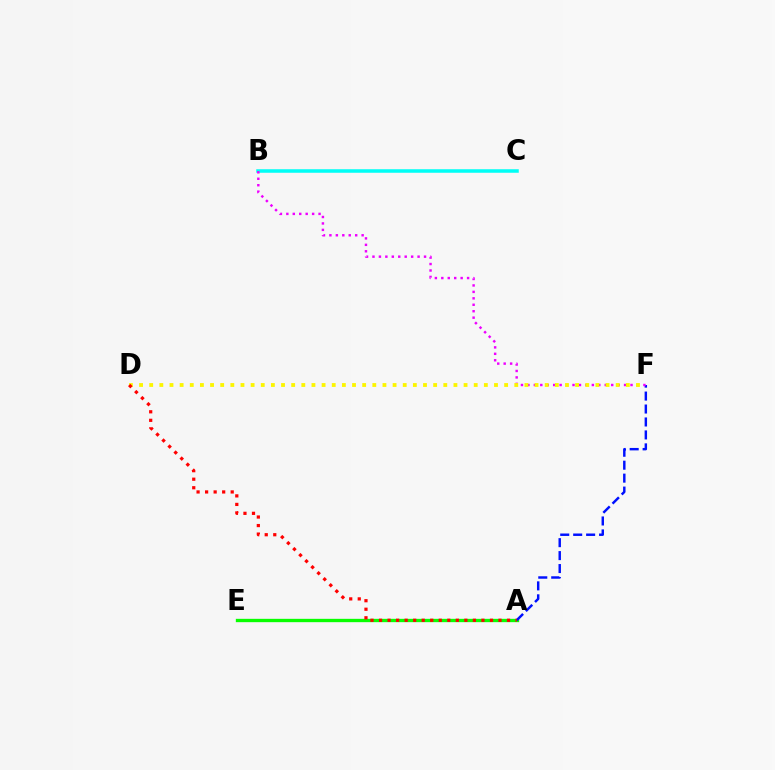{('A', 'E'): [{'color': '#08ff00', 'line_style': 'solid', 'thickness': 2.4}], ('A', 'F'): [{'color': '#0010ff', 'line_style': 'dashed', 'thickness': 1.76}], ('B', 'C'): [{'color': '#00fff6', 'line_style': 'solid', 'thickness': 2.54}], ('B', 'F'): [{'color': '#ee00ff', 'line_style': 'dotted', 'thickness': 1.75}], ('D', 'F'): [{'color': '#fcf500', 'line_style': 'dotted', 'thickness': 2.76}], ('A', 'D'): [{'color': '#ff0000', 'line_style': 'dotted', 'thickness': 2.32}]}